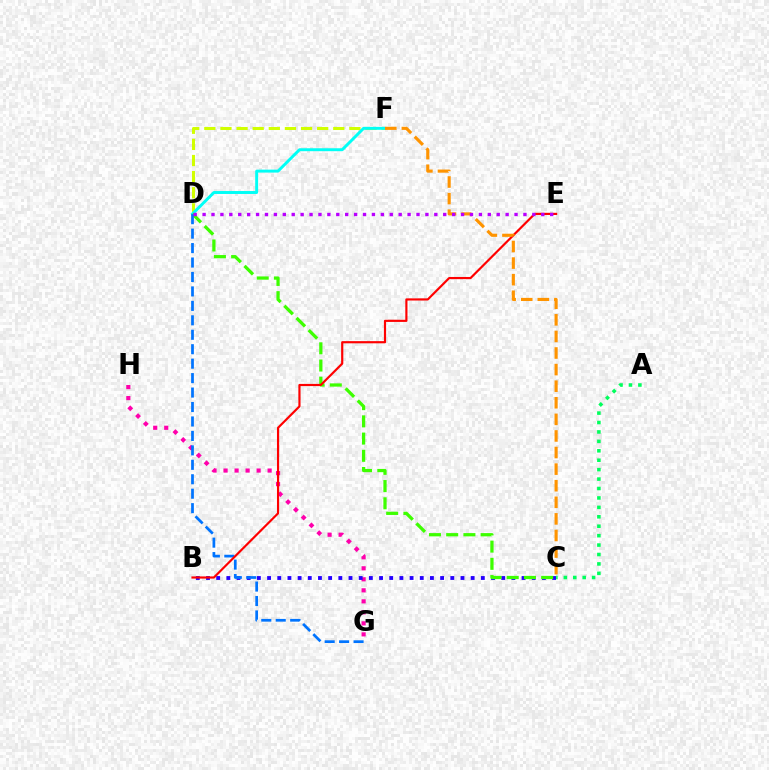{('G', 'H'): [{'color': '#ff00ac', 'line_style': 'dotted', 'thickness': 2.99}], ('D', 'F'): [{'color': '#d1ff00', 'line_style': 'dashed', 'thickness': 2.19}, {'color': '#00fff6', 'line_style': 'solid', 'thickness': 2.12}], ('B', 'C'): [{'color': '#2500ff', 'line_style': 'dotted', 'thickness': 2.77}], ('A', 'C'): [{'color': '#00ff5c', 'line_style': 'dotted', 'thickness': 2.56}], ('C', 'D'): [{'color': '#3dff00', 'line_style': 'dashed', 'thickness': 2.34}], ('D', 'G'): [{'color': '#0074ff', 'line_style': 'dashed', 'thickness': 1.96}], ('B', 'E'): [{'color': '#ff0000', 'line_style': 'solid', 'thickness': 1.56}], ('C', 'F'): [{'color': '#ff9400', 'line_style': 'dashed', 'thickness': 2.25}], ('D', 'E'): [{'color': '#b900ff', 'line_style': 'dotted', 'thickness': 2.42}]}